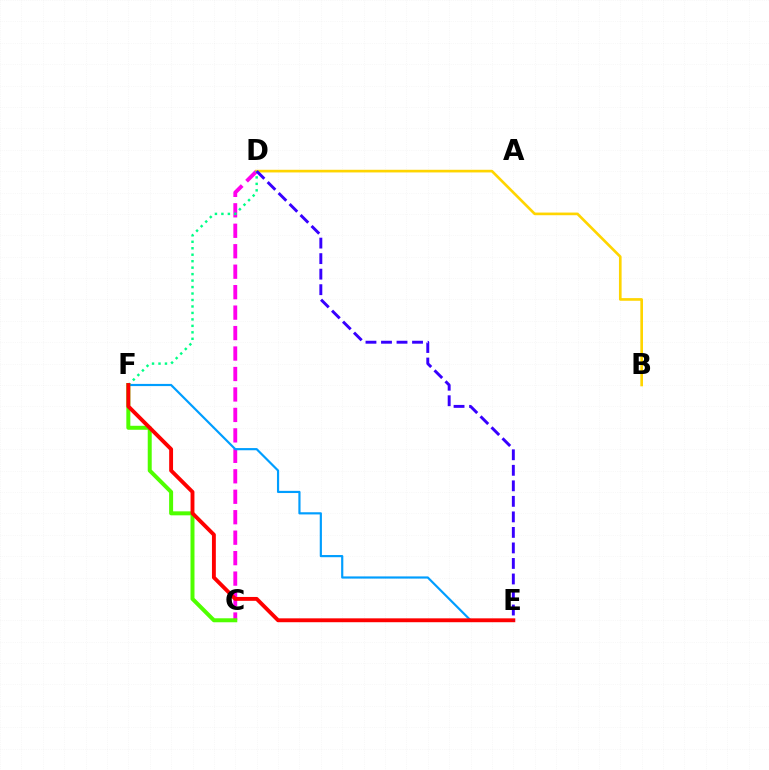{('C', 'D'): [{'color': '#ff00ed', 'line_style': 'dashed', 'thickness': 2.78}], ('C', 'F'): [{'color': '#4fff00', 'line_style': 'solid', 'thickness': 2.87}], ('E', 'F'): [{'color': '#009eff', 'line_style': 'solid', 'thickness': 1.57}, {'color': '#ff0000', 'line_style': 'solid', 'thickness': 2.79}], ('B', 'D'): [{'color': '#ffd500', 'line_style': 'solid', 'thickness': 1.91}], ('D', 'F'): [{'color': '#00ff86', 'line_style': 'dotted', 'thickness': 1.76}], ('D', 'E'): [{'color': '#3700ff', 'line_style': 'dashed', 'thickness': 2.11}]}